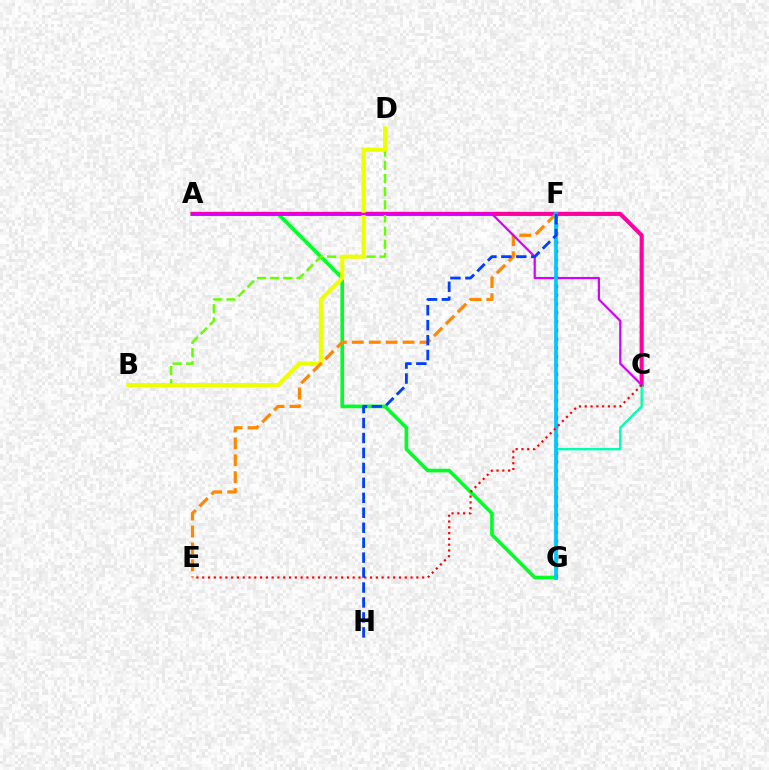{('A', 'G'): [{'color': '#00ff27', 'line_style': 'solid', 'thickness': 2.6}], ('A', 'C'): [{'color': '#ff00a0', 'line_style': 'solid', 'thickness': 2.96}, {'color': '#d600ff', 'line_style': 'solid', 'thickness': 1.6}], ('F', 'G'): [{'color': '#4f00ff', 'line_style': 'dotted', 'thickness': 2.39}, {'color': '#00c7ff', 'line_style': 'solid', 'thickness': 2.7}], ('B', 'D'): [{'color': '#66ff00', 'line_style': 'dashed', 'thickness': 1.79}, {'color': '#eeff00', 'line_style': 'solid', 'thickness': 2.93}], ('C', 'G'): [{'color': '#00ffaf', 'line_style': 'solid', 'thickness': 1.68}], ('E', 'F'): [{'color': '#ff8800', 'line_style': 'dashed', 'thickness': 2.3}], ('C', 'E'): [{'color': '#ff0000', 'line_style': 'dotted', 'thickness': 1.57}], ('F', 'H'): [{'color': '#003fff', 'line_style': 'dashed', 'thickness': 2.03}]}